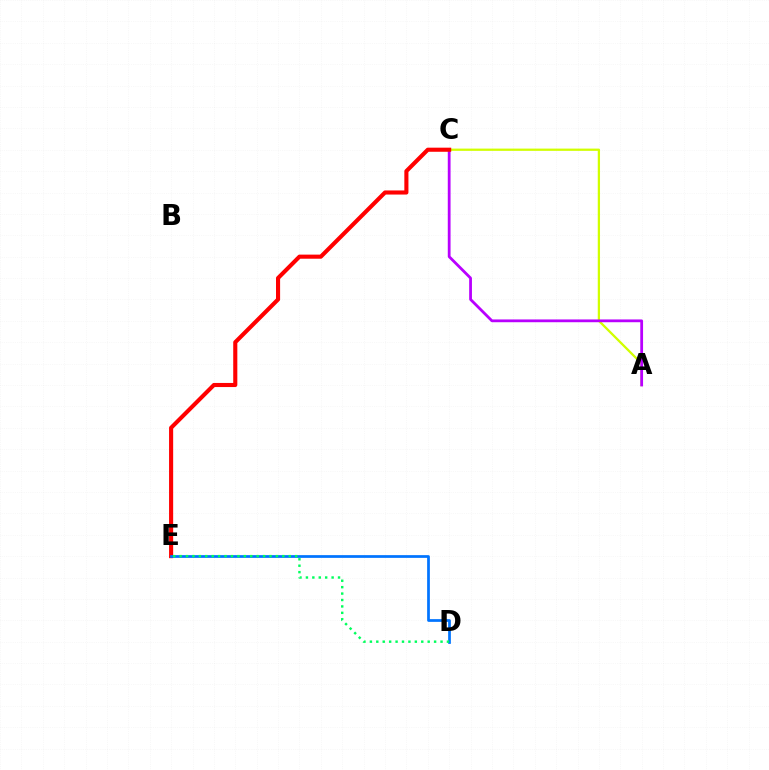{('A', 'C'): [{'color': '#d1ff00', 'line_style': 'solid', 'thickness': 1.63}, {'color': '#b900ff', 'line_style': 'solid', 'thickness': 2.0}], ('C', 'E'): [{'color': '#ff0000', 'line_style': 'solid', 'thickness': 2.95}], ('D', 'E'): [{'color': '#0074ff', 'line_style': 'solid', 'thickness': 1.96}, {'color': '#00ff5c', 'line_style': 'dotted', 'thickness': 1.74}]}